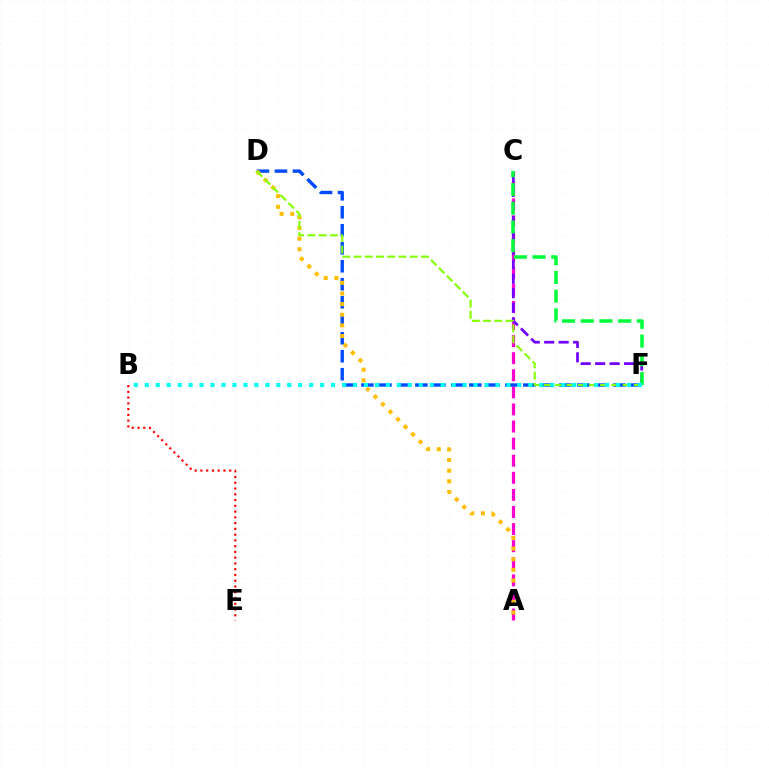{('A', 'C'): [{'color': '#ff00cf', 'line_style': 'dashed', 'thickness': 2.32}], ('D', 'F'): [{'color': '#004bff', 'line_style': 'dashed', 'thickness': 2.44}, {'color': '#84ff00', 'line_style': 'dashed', 'thickness': 1.53}], ('A', 'D'): [{'color': '#ffbd00', 'line_style': 'dotted', 'thickness': 2.89}], ('B', 'E'): [{'color': '#ff0000', 'line_style': 'dotted', 'thickness': 1.57}], ('C', 'F'): [{'color': '#7200ff', 'line_style': 'dashed', 'thickness': 1.97}, {'color': '#00ff39', 'line_style': 'dashed', 'thickness': 2.54}], ('B', 'F'): [{'color': '#00fff6', 'line_style': 'dotted', 'thickness': 2.98}]}